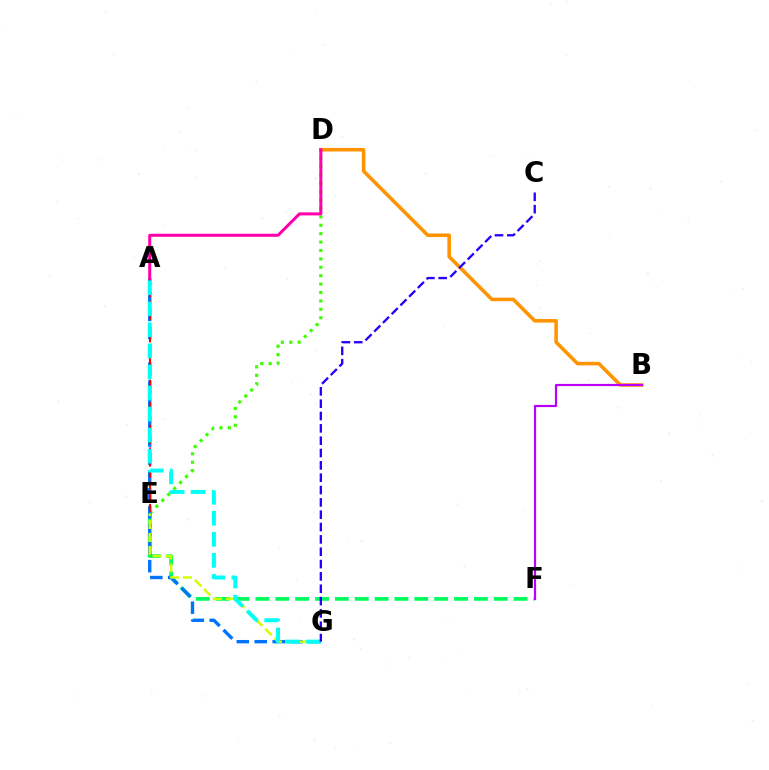{('D', 'E'): [{'color': '#3dff00', 'line_style': 'dotted', 'thickness': 2.28}], ('E', 'F'): [{'color': '#00ff5c', 'line_style': 'dashed', 'thickness': 2.7}], ('A', 'G'): [{'color': '#0074ff', 'line_style': 'dashed', 'thickness': 2.44}, {'color': '#00fff6', 'line_style': 'dashed', 'thickness': 2.86}], ('B', 'D'): [{'color': '#ff9400', 'line_style': 'solid', 'thickness': 2.57}], ('A', 'E'): [{'color': '#ff0000', 'line_style': 'dashed', 'thickness': 1.53}], ('E', 'G'): [{'color': '#d1ff00', 'line_style': 'dashed', 'thickness': 1.76}], ('A', 'D'): [{'color': '#ff00ac', 'line_style': 'solid', 'thickness': 2.18}], ('B', 'F'): [{'color': '#b900ff', 'line_style': 'solid', 'thickness': 1.57}], ('C', 'G'): [{'color': '#2500ff', 'line_style': 'dashed', 'thickness': 1.68}]}